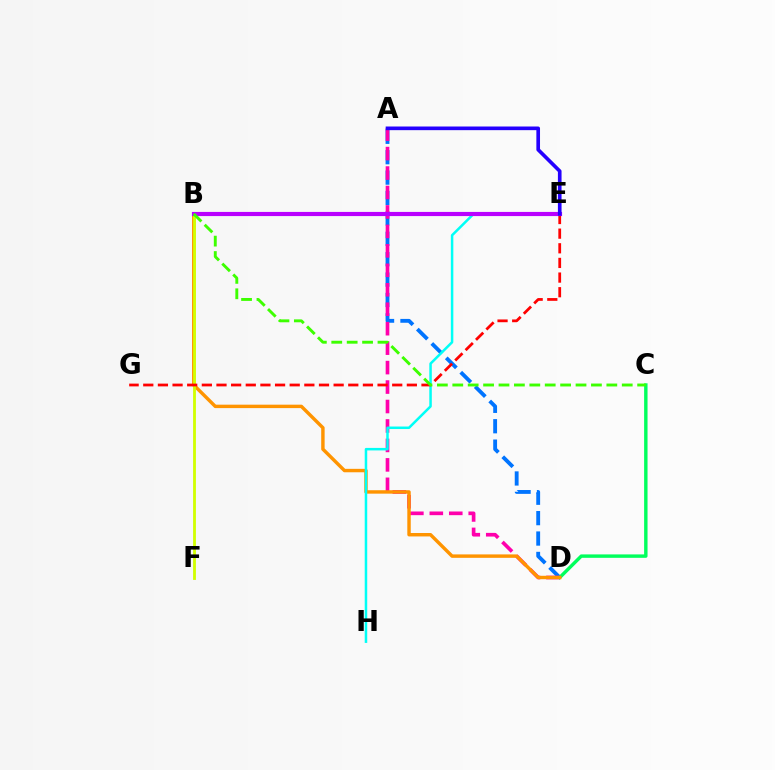{('A', 'D'): [{'color': '#0074ff', 'line_style': 'dashed', 'thickness': 2.77}, {'color': '#ff00ac', 'line_style': 'dashed', 'thickness': 2.64}], ('C', 'D'): [{'color': '#00ff5c', 'line_style': 'solid', 'thickness': 2.46}], ('B', 'D'): [{'color': '#ff9400', 'line_style': 'solid', 'thickness': 2.47}], ('E', 'H'): [{'color': '#00fff6', 'line_style': 'solid', 'thickness': 1.81}], ('B', 'F'): [{'color': '#d1ff00', 'line_style': 'solid', 'thickness': 2.03}], ('E', 'G'): [{'color': '#ff0000', 'line_style': 'dashed', 'thickness': 1.99}], ('B', 'E'): [{'color': '#b900ff', 'line_style': 'solid', 'thickness': 2.99}], ('A', 'E'): [{'color': '#2500ff', 'line_style': 'solid', 'thickness': 2.63}], ('B', 'C'): [{'color': '#3dff00', 'line_style': 'dashed', 'thickness': 2.09}]}